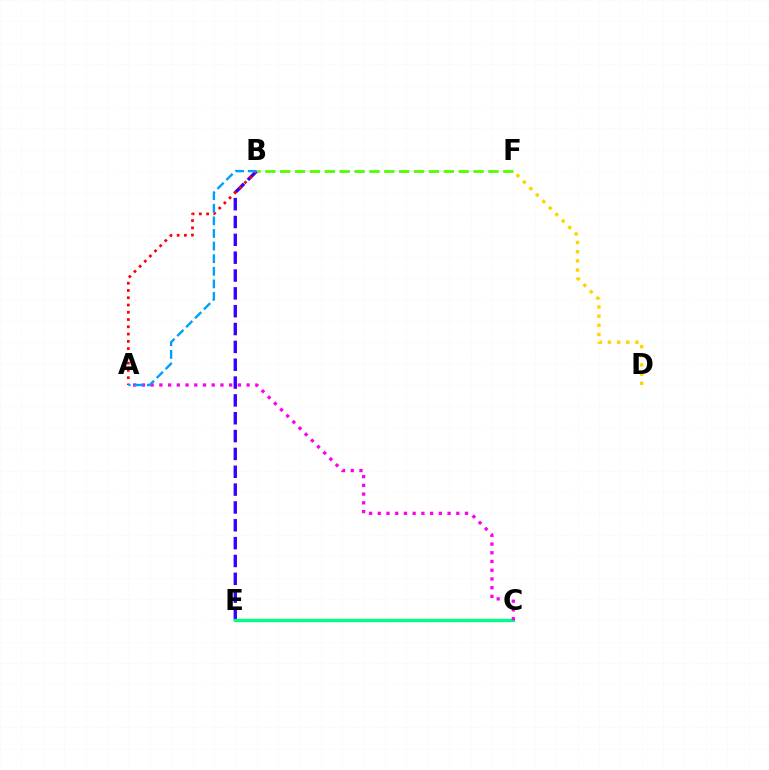{('B', 'E'): [{'color': '#3700ff', 'line_style': 'dashed', 'thickness': 2.42}], ('D', 'F'): [{'color': '#ffd500', 'line_style': 'dotted', 'thickness': 2.49}], ('A', 'B'): [{'color': '#ff0000', 'line_style': 'dotted', 'thickness': 1.97}, {'color': '#009eff', 'line_style': 'dashed', 'thickness': 1.71}], ('C', 'E'): [{'color': '#00ff86', 'line_style': 'solid', 'thickness': 2.4}], ('A', 'C'): [{'color': '#ff00ed', 'line_style': 'dotted', 'thickness': 2.37}], ('B', 'F'): [{'color': '#4fff00', 'line_style': 'dashed', 'thickness': 2.02}]}